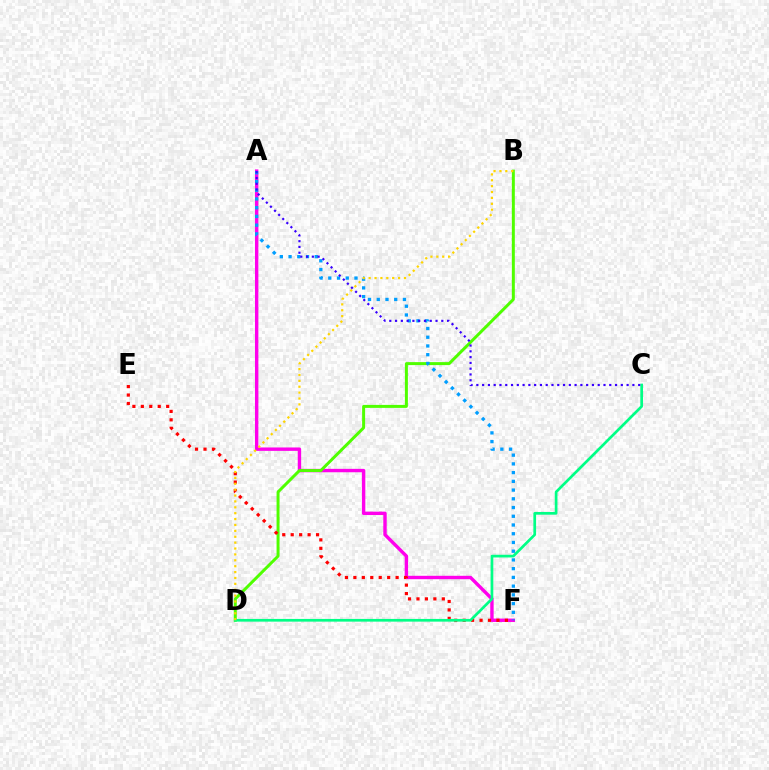{('A', 'F'): [{'color': '#ff00ed', 'line_style': 'solid', 'thickness': 2.45}, {'color': '#009eff', 'line_style': 'dotted', 'thickness': 2.37}], ('B', 'D'): [{'color': '#4fff00', 'line_style': 'solid', 'thickness': 2.15}, {'color': '#ffd500', 'line_style': 'dotted', 'thickness': 1.6}], ('E', 'F'): [{'color': '#ff0000', 'line_style': 'dotted', 'thickness': 2.3}], ('C', 'D'): [{'color': '#00ff86', 'line_style': 'solid', 'thickness': 1.94}], ('A', 'C'): [{'color': '#3700ff', 'line_style': 'dotted', 'thickness': 1.57}]}